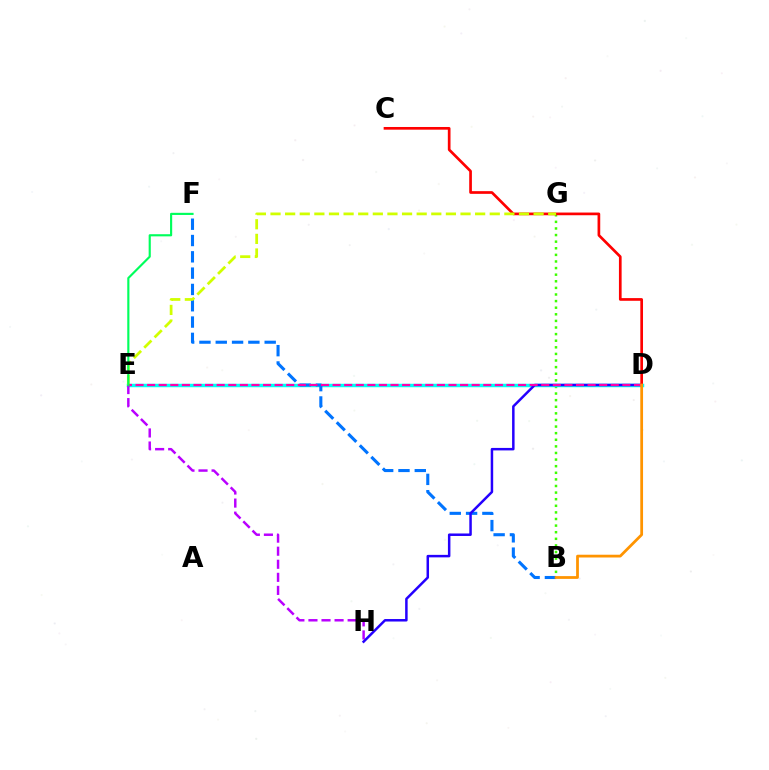{('B', 'G'): [{'color': '#3dff00', 'line_style': 'dotted', 'thickness': 1.79}], ('D', 'E'): [{'color': '#00fff6', 'line_style': 'solid', 'thickness': 2.5}, {'color': '#ff00ac', 'line_style': 'dashed', 'thickness': 1.57}], ('E', 'H'): [{'color': '#b900ff', 'line_style': 'dashed', 'thickness': 1.77}], ('B', 'F'): [{'color': '#0074ff', 'line_style': 'dashed', 'thickness': 2.22}], ('D', 'H'): [{'color': '#2500ff', 'line_style': 'solid', 'thickness': 1.79}], ('C', 'D'): [{'color': '#ff0000', 'line_style': 'solid', 'thickness': 1.94}], ('E', 'G'): [{'color': '#d1ff00', 'line_style': 'dashed', 'thickness': 1.99}], ('E', 'F'): [{'color': '#00ff5c', 'line_style': 'solid', 'thickness': 1.55}], ('B', 'D'): [{'color': '#ff9400', 'line_style': 'solid', 'thickness': 1.99}]}